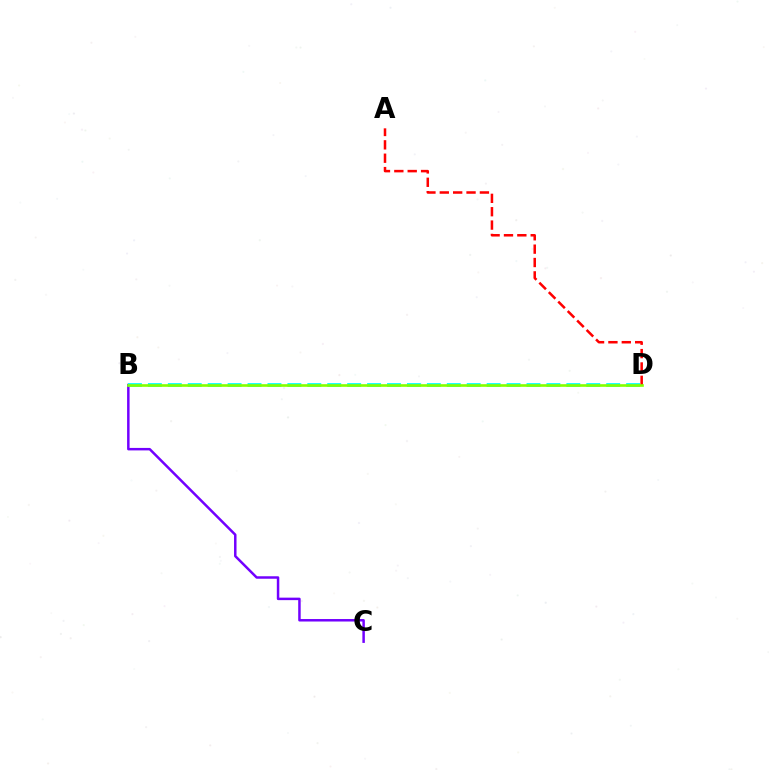{('B', 'C'): [{'color': '#7200ff', 'line_style': 'solid', 'thickness': 1.79}], ('A', 'D'): [{'color': '#ff0000', 'line_style': 'dashed', 'thickness': 1.82}], ('B', 'D'): [{'color': '#00fff6', 'line_style': 'dashed', 'thickness': 2.71}, {'color': '#84ff00', 'line_style': 'solid', 'thickness': 1.9}]}